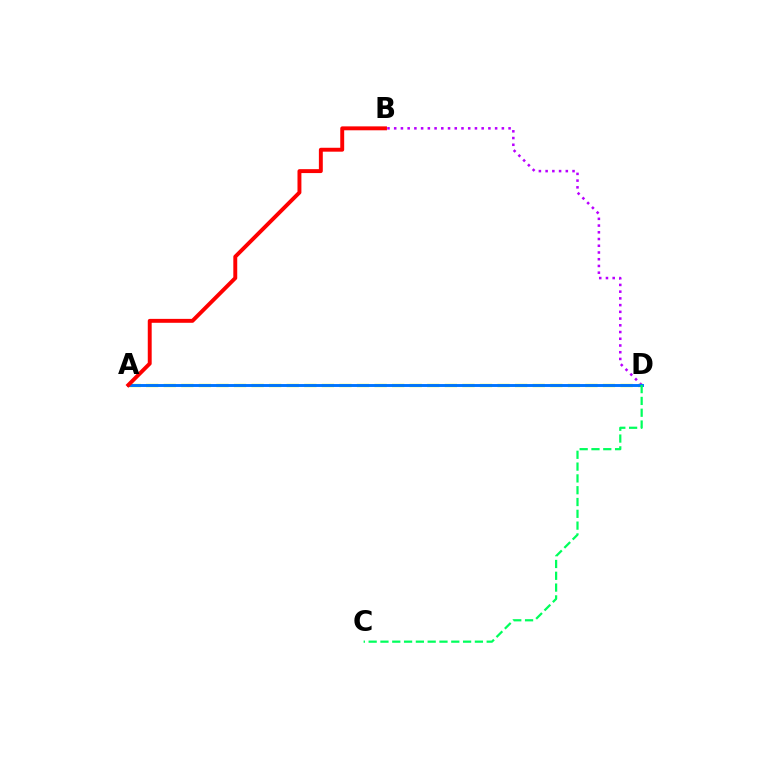{('B', 'D'): [{'color': '#b900ff', 'line_style': 'dotted', 'thickness': 1.83}], ('A', 'D'): [{'color': '#d1ff00', 'line_style': 'dashed', 'thickness': 2.39}, {'color': '#0074ff', 'line_style': 'solid', 'thickness': 2.1}], ('A', 'B'): [{'color': '#ff0000', 'line_style': 'solid', 'thickness': 2.82}], ('C', 'D'): [{'color': '#00ff5c', 'line_style': 'dashed', 'thickness': 1.6}]}